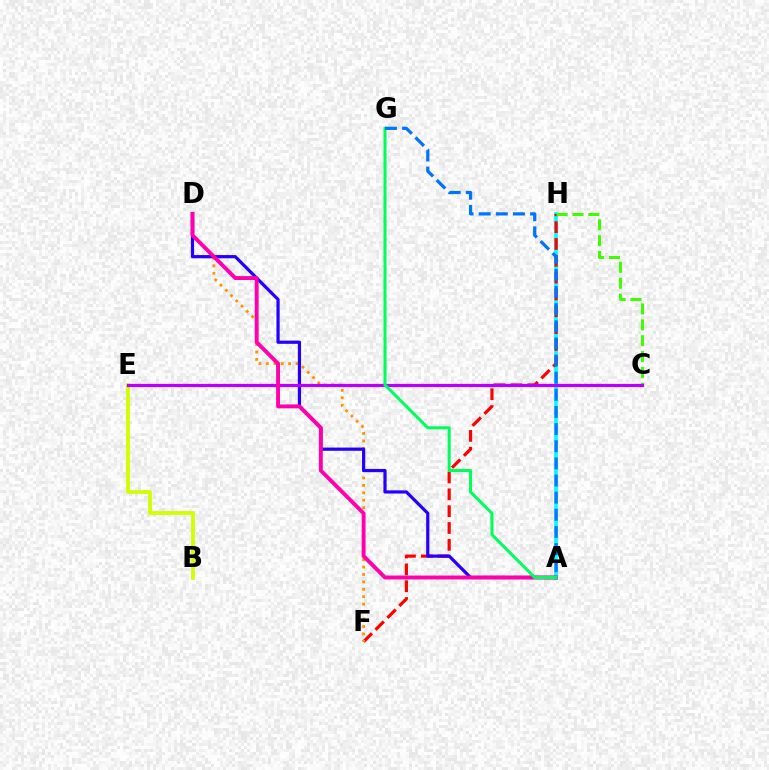{('A', 'H'): [{'color': '#00fff6', 'line_style': 'solid', 'thickness': 2.67}], ('B', 'E'): [{'color': '#d1ff00', 'line_style': 'solid', 'thickness': 2.75}], ('F', 'H'): [{'color': '#ff0000', 'line_style': 'dashed', 'thickness': 2.29}], ('D', 'F'): [{'color': '#ff9400', 'line_style': 'dotted', 'thickness': 2.02}], ('C', 'H'): [{'color': '#3dff00', 'line_style': 'dashed', 'thickness': 2.16}], ('A', 'D'): [{'color': '#2500ff', 'line_style': 'solid', 'thickness': 2.31}, {'color': '#ff00ac', 'line_style': 'solid', 'thickness': 2.81}], ('C', 'E'): [{'color': '#b900ff', 'line_style': 'solid', 'thickness': 2.32}], ('A', 'G'): [{'color': '#00ff5c', 'line_style': 'solid', 'thickness': 2.19}, {'color': '#0074ff', 'line_style': 'dashed', 'thickness': 2.33}]}